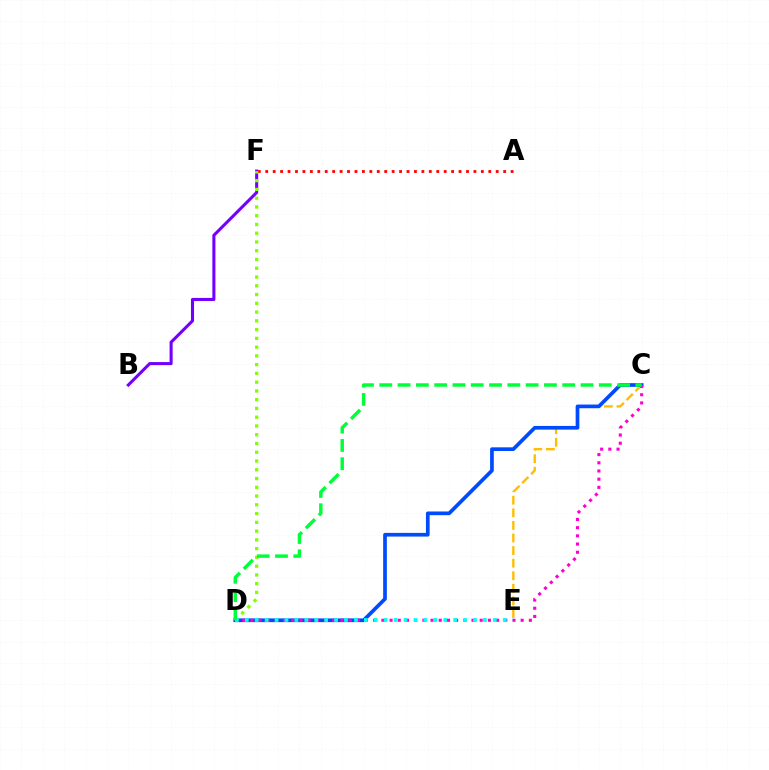{('C', 'E'): [{'color': '#ffbd00', 'line_style': 'dashed', 'thickness': 1.71}], ('B', 'F'): [{'color': '#7200ff', 'line_style': 'solid', 'thickness': 2.21}], ('A', 'F'): [{'color': '#ff0000', 'line_style': 'dotted', 'thickness': 2.02}], ('C', 'D'): [{'color': '#004bff', 'line_style': 'solid', 'thickness': 2.66}, {'color': '#ff00cf', 'line_style': 'dotted', 'thickness': 2.23}, {'color': '#00ff39', 'line_style': 'dashed', 'thickness': 2.49}], ('D', 'F'): [{'color': '#84ff00', 'line_style': 'dotted', 'thickness': 2.38}], ('D', 'E'): [{'color': '#00fff6', 'line_style': 'dotted', 'thickness': 2.7}]}